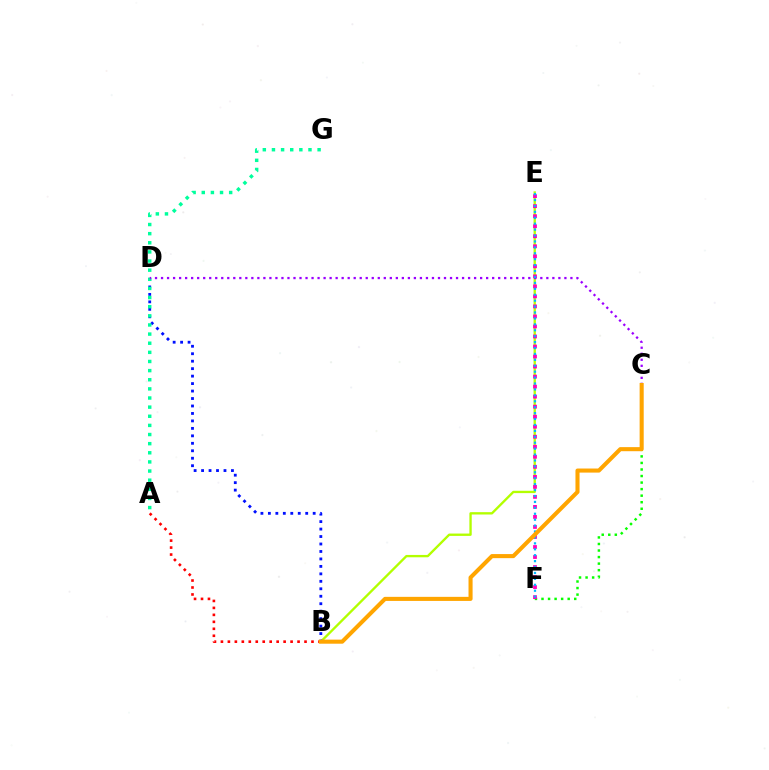{('C', 'F'): [{'color': '#08ff00', 'line_style': 'dotted', 'thickness': 1.78}], ('B', 'E'): [{'color': '#b3ff00', 'line_style': 'solid', 'thickness': 1.69}], ('E', 'F'): [{'color': '#ff00bd', 'line_style': 'dotted', 'thickness': 2.72}, {'color': '#00b5ff', 'line_style': 'dotted', 'thickness': 1.61}], ('B', 'D'): [{'color': '#0010ff', 'line_style': 'dotted', 'thickness': 2.03}], ('A', 'G'): [{'color': '#00ff9d', 'line_style': 'dotted', 'thickness': 2.48}], ('A', 'B'): [{'color': '#ff0000', 'line_style': 'dotted', 'thickness': 1.89}], ('C', 'D'): [{'color': '#9b00ff', 'line_style': 'dotted', 'thickness': 1.64}], ('B', 'C'): [{'color': '#ffa500', 'line_style': 'solid', 'thickness': 2.93}]}